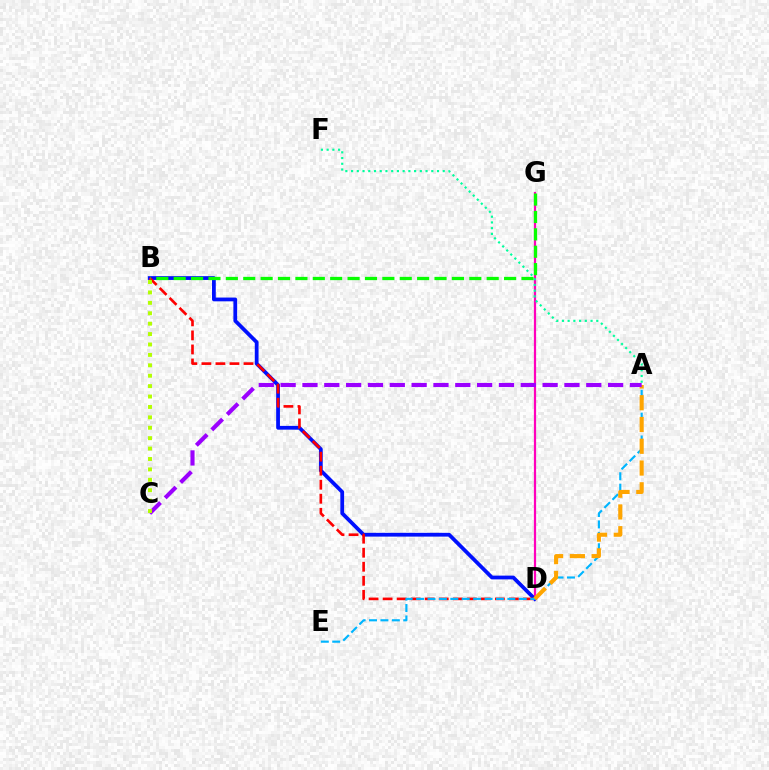{('D', 'G'): [{'color': '#ff00bd', 'line_style': 'solid', 'thickness': 1.6}], ('B', 'D'): [{'color': '#0010ff', 'line_style': 'solid', 'thickness': 2.71}, {'color': '#ff0000', 'line_style': 'dashed', 'thickness': 1.91}], ('A', 'F'): [{'color': '#00ff9d', 'line_style': 'dotted', 'thickness': 1.56}], ('B', 'G'): [{'color': '#08ff00', 'line_style': 'dashed', 'thickness': 2.36}], ('A', 'E'): [{'color': '#00b5ff', 'line_style': 'dashed', 'thickness': 1.55}], ('A', 'D'): [{'color': '#ffa500', 'line_style': 'dashed', 'thickness': 2.96}], ('A', 'C'): [{'color': '#9b00ff', 'line_style': 'dashed', 'thickness': 2.97}], ('B', 'C'): [{'color': '#b3ff00', 'line_style': 'dotted', 'thickness': 2.83}]}